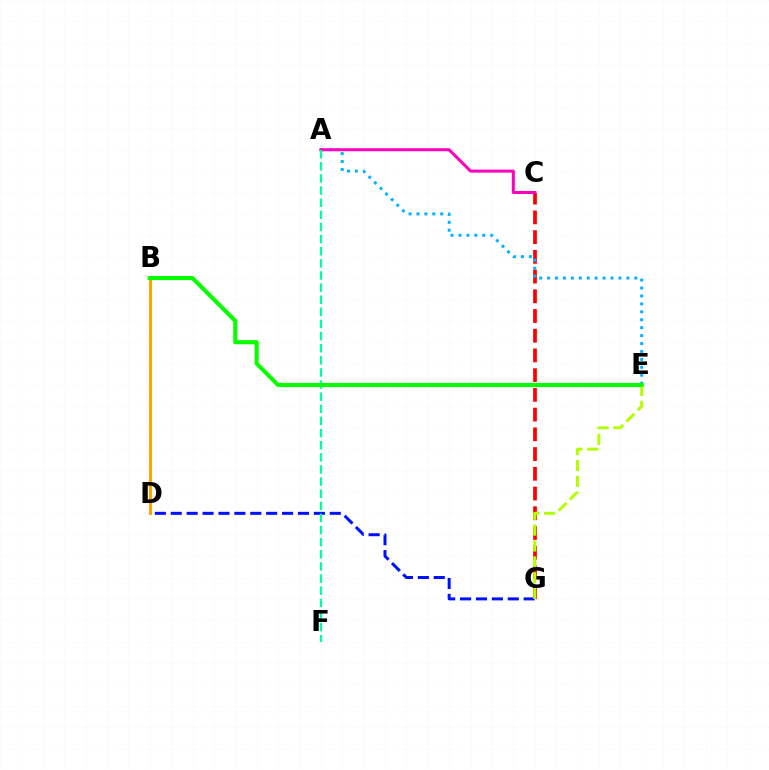{('D', 'G'): [{'color': '#0010ff', 'line_style': 'dashed', 'thickness': 2.16}], ('B', 'D'): [{'color': '#9b00ff', 'line_style': 'dashed', 'thickness': 1.83}, {'color': '#ffa500', 'line_style': 'solid', 'thickness': 2.17}], ('C', 'G'): [{'color': '#ff0000', 'line_style': 'dashed', 'thickness': 2.68}], ('A', 'E'): [{'color': '#00b5ff', 'line_style': 'dotted', 'thickness': 2.15}], ('A', 'C'): [{'color': '#ff00bd', 'line_style': 'solid', 'thickness': 2.17}], ('E', 'G'): [{'color': '#b3ff00', 'line_style': 'dashed', 'thickness': 2.15}], ('A', 'F'): [{'color': '#00ff9d', 'line_style': 'dashed', 'thickness': 1.65}], ('B', 'E'): [{'color': '#08ff00', 'line_style': 'solid', 'thickness': 2.96}]}